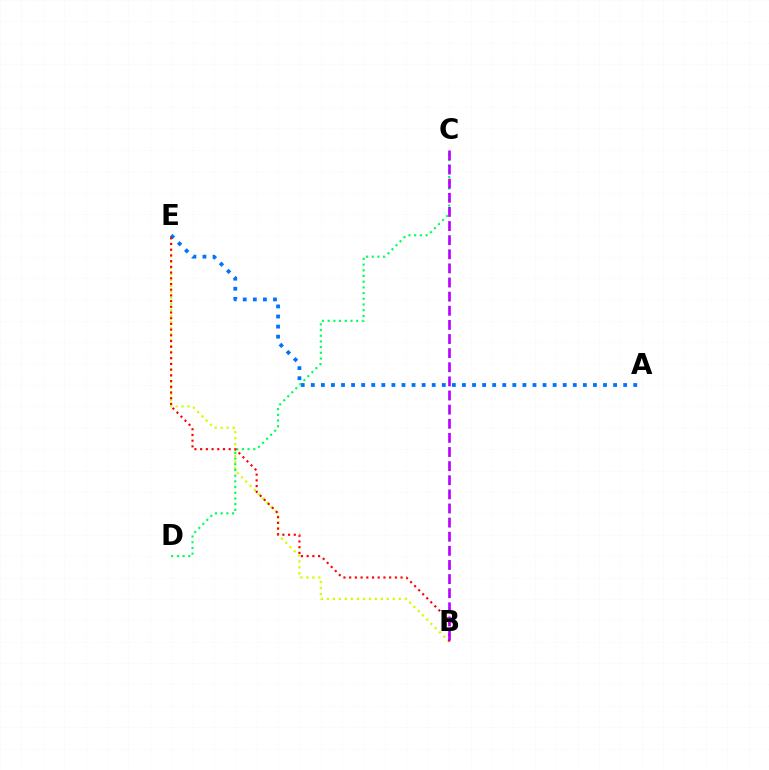{('B', 'E'): [{'color': '#d1ff00', 'line_style': 'dotted', 'thickness': 1.63}, {'color': '#ff0000', 'line_style': 'dotted', 'thickness': 1.55}], ('A', 'E'): [{'color': '#0074ff', 'line_style': 'dotted', 'thickness': 2.74}], ('C', 'D'): [{'color': '#00ff5c', 'line_style': 'dotted', 'thickness': 1.55}], ('B', 'C'): [{'color': '#b900ff', 'line_style': 'dashed', 'thickness': 1.92}]}